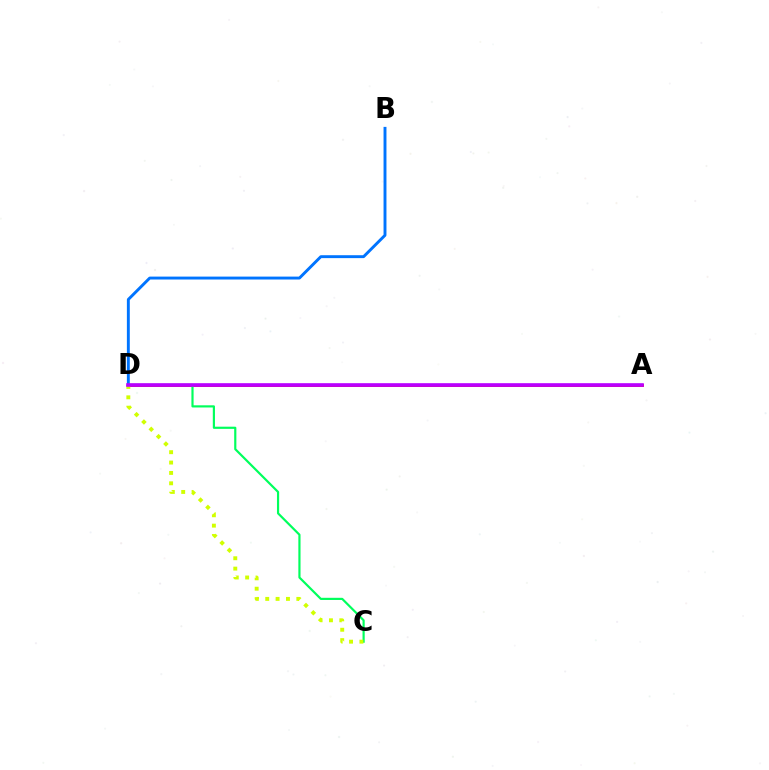{('B', 'D'): [{'color': '#0074ff', 'line_style': 'solid', 'thickness': 2.1}], ('A', 'D'): [{'color': '#ff0000', 'line_style': 'solid', 'thickness': 1.99}, {'color': '#b900ff', 'line_style': 'solid', 'thickness': 2.62}], ('C', 'D'): [{'color': '#00ff5c', 'line_style': 'solid', 'thickness': 1.57}, {'color': '#d1ff00', 'line_style': 'dotted', 'thickness': 2.82}]}